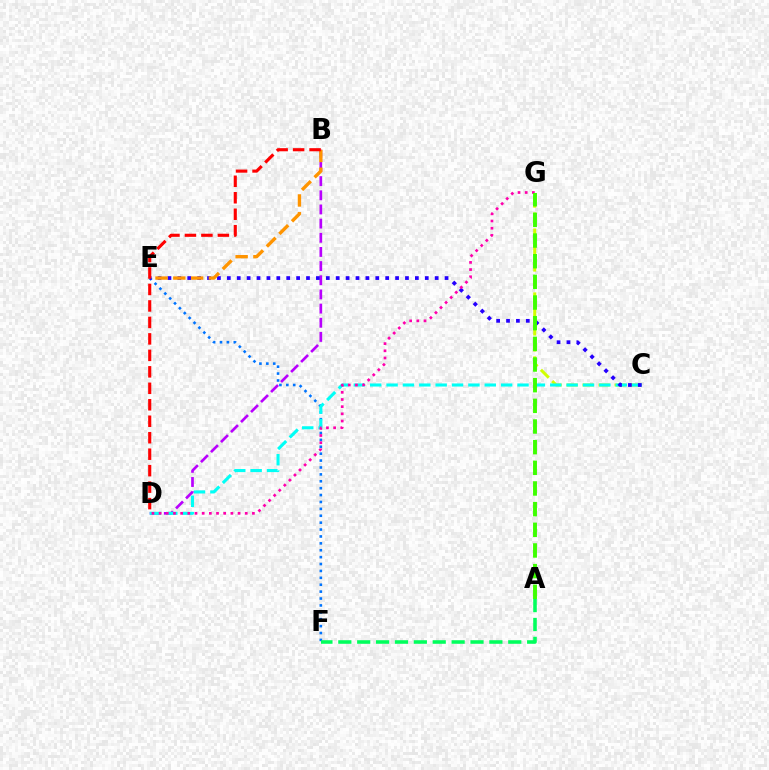{('C', 'G'): [{'color': '#d1ff00', 'line_style': 'dashed', 'thickness': 2.17}], ('E', 'F'): [{'color': '#0074ff', 'line_style': 'dotted', 'thickness': 1.87}], ('B', 'D'): [{'color': '#b900ff', 'line_style': 'dashed', 'thickness': 1.92}, {'color': '#ff0000', 'line_style': 'dashed', 'thickness': 2.24}], ('C', 'D'): [{'color': '#00fff6', 'line_style': 'dashed', 'thickness': 2.22}], ('C', 'E'): [{'color': '#2500ff', 'line_style': 'dotted', 'thickness': 2.69}], ('A', 'F'): [{'color': '#00ff5c', 'line_style': 'dashed', 'thickness': 2.57}], ('B', 'E'): [{'color': '#ff9400', 'line_style': 'dashed', 'thickness': 2.42}], ('D', 'G'): [{'color': '#ff00ac', 'line_style': 'dotted', 'thickness': 1.95}], ('A', 'G'): [{'color': '#3dff00', 'line_style': 'dashed', 'thickness': 2.81}]}